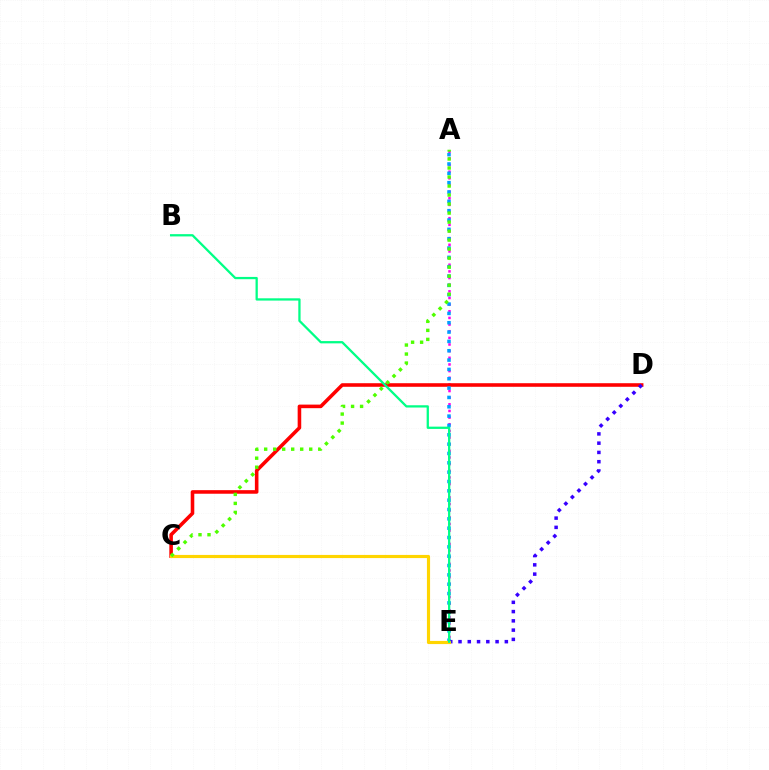{('A', 'E'): [{'color': '#ff00ed', 'line_style': 'dotted', 'thickness': 1.81}, {'color': '#009eff', 'line_style': 'dotted', 'thickness': 2.54}], ('C', 'D'): [{'color': '#ff0000', 'line_style': 'solid', 'thickness': 2.58}], ('D', 'E'): [{'color': '#3700ff', 'line_style': 'dotted', 'thickness': 2.52}], ('C', 'E'): [{'color': '#ffd500', 'line_style': 'solid', 'thickness': 2.26}], ('A', 'C'): [{'color': '#4fff00', 'line_style': 'dotted', 'thickness': 2.45}], ('B', 'E'): [{'color': '#00ff86', 'line_style': 'solid', 'thickness': 1.64}]}